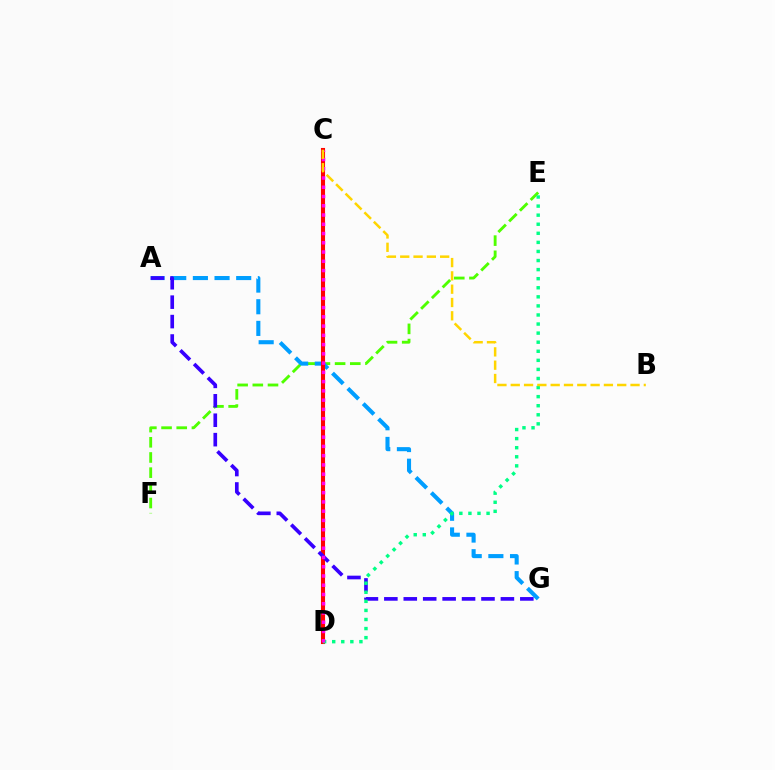{('E', 'F'): [{'color': '#4fff00', 'line_style': 'dashed', 'thickness': 2.06}], ('A', 'G'): [{'color': '#009eff', 'line_style': 'dashed', 'thickness': 2.94}, {'color': '#3700ff', 'line_style': 'dashed', 'thickness': 2.64}], ('C', 'D'): [{'color': '#ff0000', 'line_style': 'solid', 'thickness': 2.94}, {'color': '#ff00ed', 'line_style': 'dotted', 'thickness': 2.51}], ('D', 'E'): [{'color': '#00ff86', 'line_style': 'dotted', 'thickness': 2.47}], ('B', 'C'): [{'color': '#ffd500', 'line_style': 'dashed', 'thickness': 1.81}]}